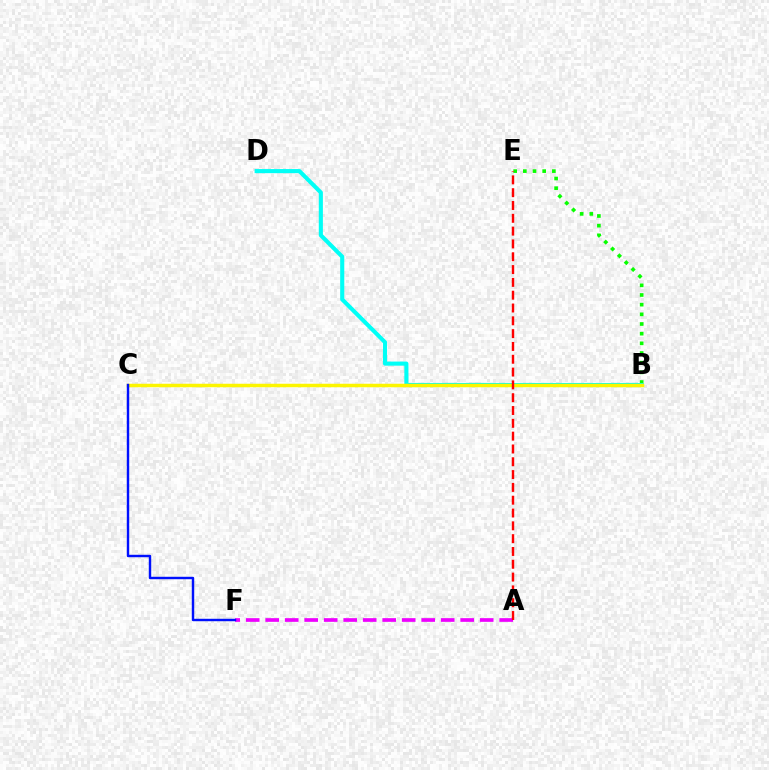{('B', 'E'): [{'color': '#08ff00', 'line_style': 'dotted', 'thickness': 2.63}], ('A', 'F'): [{'color': '#ee00ff', 'line_style': 'dashed', 'thickness': 2.65}], ('B', 'D'): [{'color': '#00fff6', 'line_style': 'solid', 'thickness': 2.95}], ('B', 'C'): [{'color': '#fcf500', 'line_style': 'solid', 'thickness': 2.51}], ('C', 'F'): [{'color': '#0010ff', 'line_style': 'solid', 'thickness': 1.75}], ('A', 'E'): [{'color': '#ff0000', 'line_style': 'dashed', 'thickness': 1.74}]}